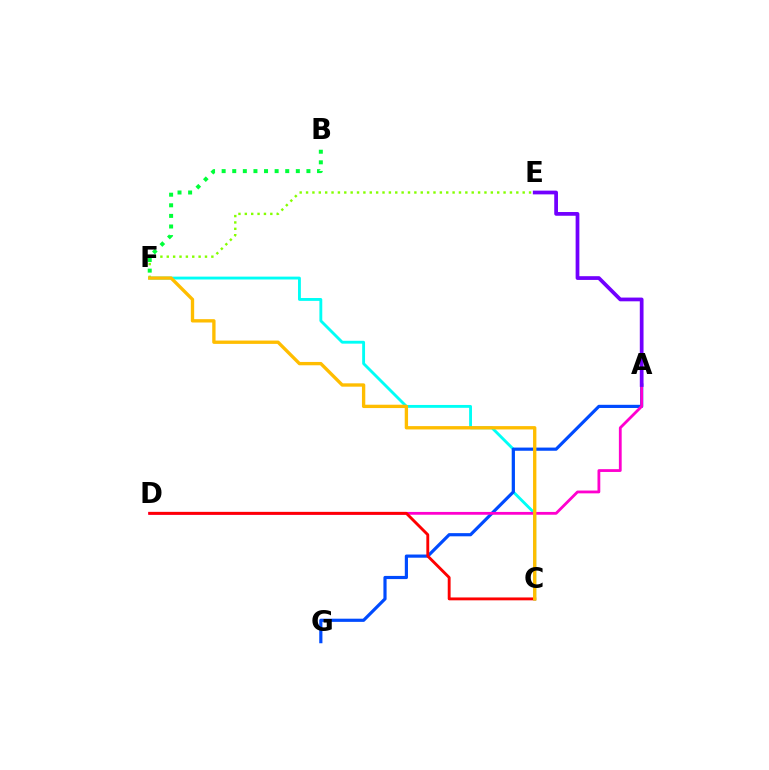{('E', 'F'): [{'color': '#84ff00', 'line_style': 'dotted', 'thickness': 1.73}], ('C', 'F'): [{'color': '#00fff6', 'line_style': 'solid', 'thickness': 2.06}, {'color': '#ffbd00', 'line_style': 'solid', 'thickness': 2.4}], ('A', 'G'): [{'color': '#004bff', 'line_style': 'solid', 'thickness': 2.29}], ('A', 'D'): [{'color': '#ff00cf', 'line_style': 'solid', 'thickness': 2.02}], ('B', 'F'): [{'color': '#00ff39', 'line_style': 'dotted', 'thickness': 2.88}], ('C', 'D'): [{'color': '#ff0000', 'line_style': 'solid', 'thickness': 2.07}], ('A', 'E'): [{'color': '#7200ff', 'line_style': 'solid', 'thickness': 2.69}]}